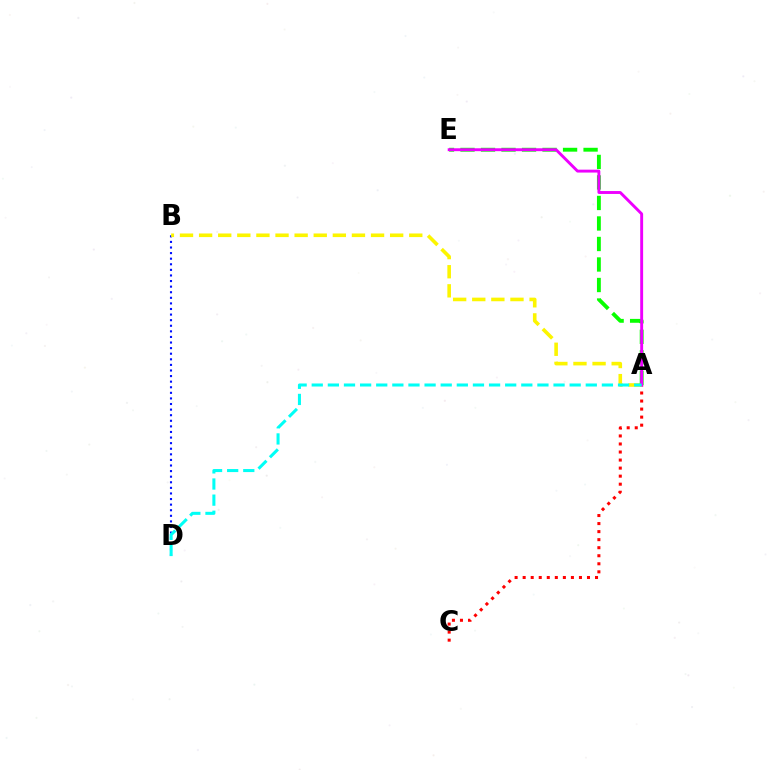{('B', 'D'): [{'color': '#0010ff', 'line_style': 'dotted', 'thickness': 1.52}], ('A', 'C'): [{'color': '#ff0000', 'line_style': 'dotted', 'thickness': 2.18}], ('A', 'B'): [{'color': '#fcf500', 'line_style': 'dashed', 'thickness': 2.6}], ('A', 'E'): [{'color': '#08ff00', 'line_style': 'dashed', 'thickness': 2.79}, {'color': '#ee00ff', 'line_style': 'solid', 'thickness': 2.09}], ('A', 'D'): [{'color': '#00fff6', 'line_style': 'dashed', 'thickness': 2.19}]}